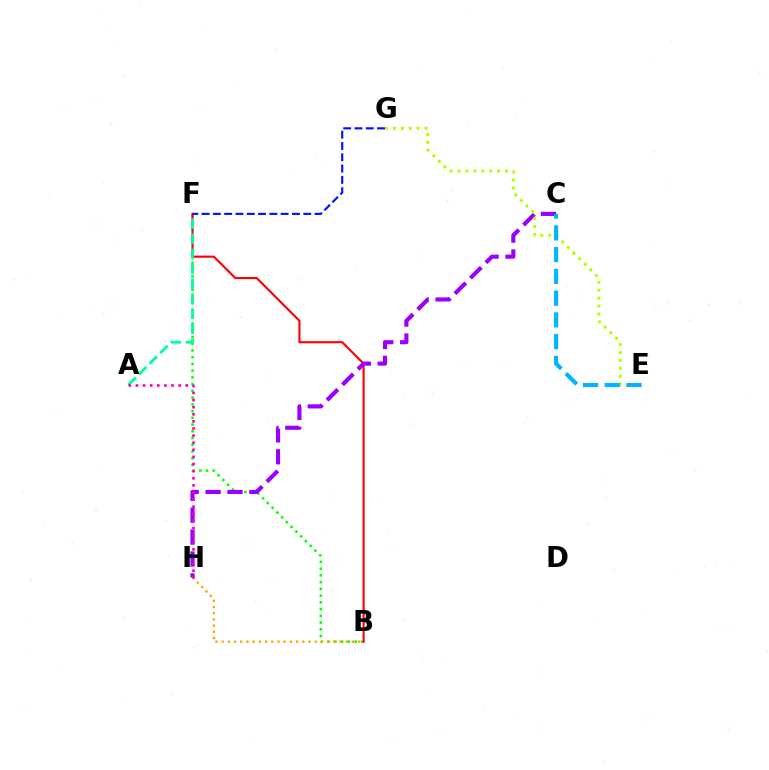{('B', 'F'): [{'color': '#08ff00', 'line_style': 'dotted', 'thickness': 1.83}, {'color': '#ff0000', 'line_style': 'solid', 'thickness': 1.53}], ('C', 'H'): [{'color': '#9b00ff', 'line_style': 'dashed', 'thickness': 2.98}], ('A', 'F'): [{'color': '#00ff9d', 'line_style': 'dashed', 'thickness': 2.04}], ('F', 'G'): [{'color': '#0010ff', 'line_style': 'dashed', 'thickness': 1.53}], ('E', 'G'): [{'color': '#b3ff00', 'line_style': 'dotted', 'thickness': 2.15}], ('B', 'H'): [{'color': '#ffa500', 'line_style': 'dotted', 'thickness': 1.69}], ('A', 'H'): [{'color': '#ff00bd', 'line_style': 'dotted', 'thickness': 1.93}], ('C', 'E'): [{'color': '#00b5ff', 'line_style': 'dashed', 'thickness': 2.96}]}